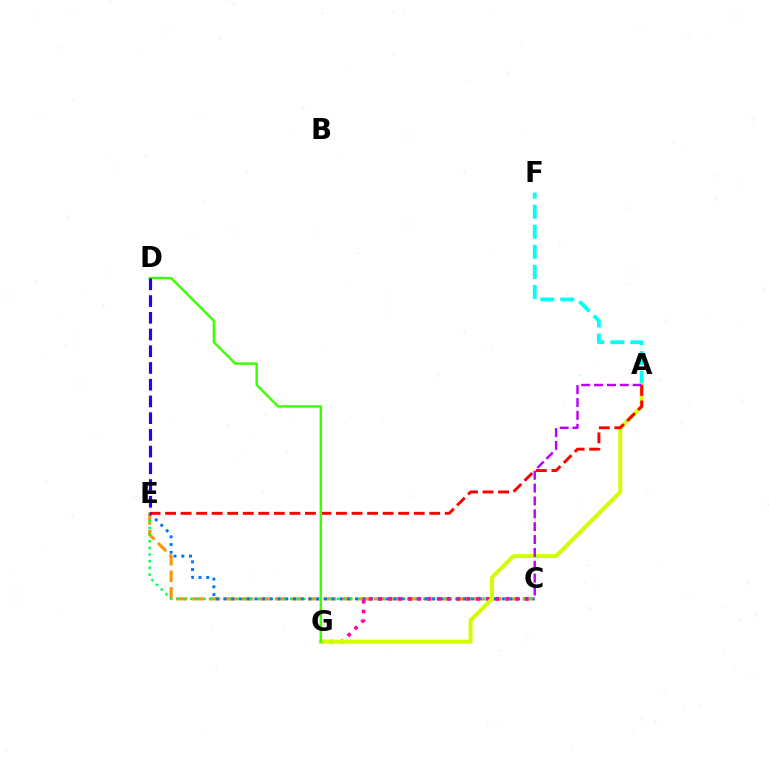{('C', 'E'): [{'color': '#ff9400', 'line_style': 'dashed', 'thickness': 2.24}, {'color': '#00ff5c', 'line_style': 'dotted', 'thickness': 1.81}, {'color': '#0074ff', 'line_style': 'dotted', 'thickness': 2.1}], ('A', 'F'): [{'color': '#00fff6', 'line_style': 'dashed', 'thickness': 2.72}], ('C', 'G'): [{'color': '#ff00ac', 'line_style': 'dotted', 'thickness': 2.65}], ('A', 'G'): [{'color': '#d1ff00', 'line_style': 'solid', 'thickness': 2.83}], ('A', 'E'): [{'color': '#ff0000', 'line_style': 'dashed', 'thickness': 2.11}], ('A', 'C'): [{'color': '#b900ff', 'line_style': 'dashed', 'thickness': 1.75}], ('D', 'G'): [{'color': '#3dff00', 'line_style': 'solid', 'thickness': 1.75}], ('D', 'E'): [{'color': '#2500ff', 'line_style': 'dashed', 'thickness': 2.27}]}